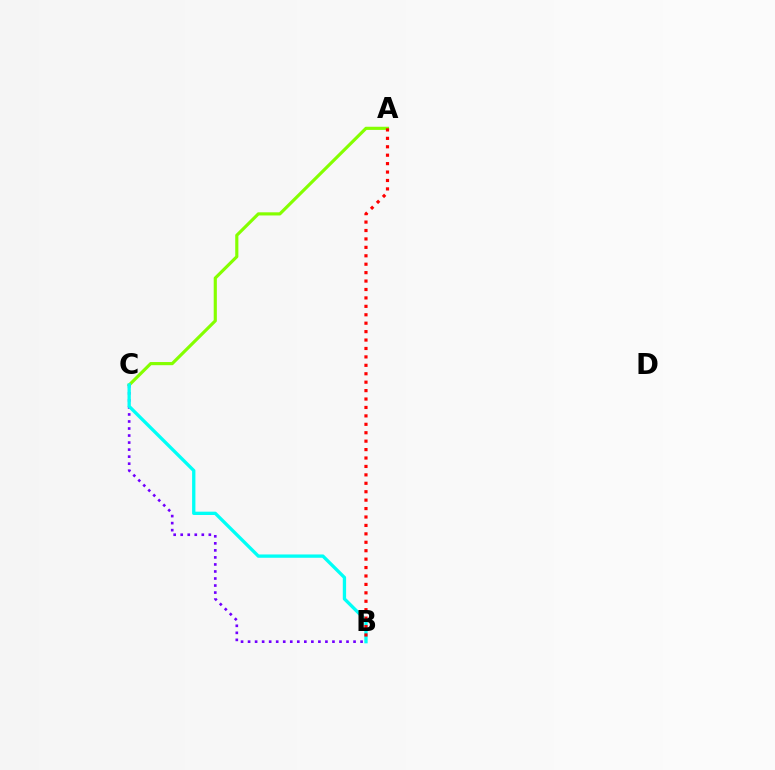{('A', 'C'): [{'color': '#84ff00', 'line_style': 'solid', 'thickness': 2.27}], ('B', 'C'): [{'color': '#7200ff', 'line_style': 'dotted', 'thickness': 1.91}, {'color': '#00fff6', 'line_style': 'solid', 'thickness': 2.39}], ('A', 'B'): [{'color': '#ff0000', 'line_style': 'dotted', 'thickness': 2.29}]}